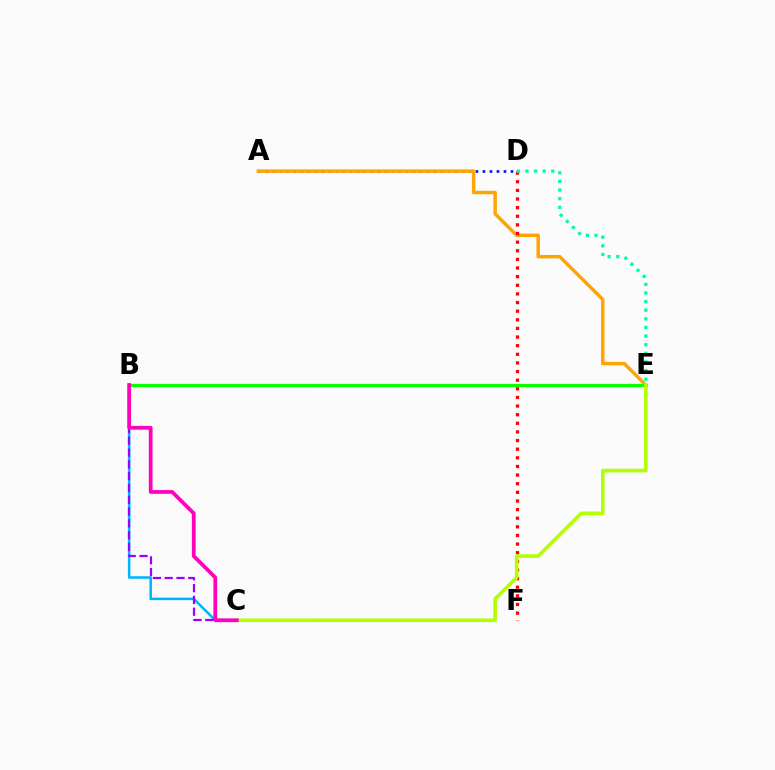{('A', 'D'): [{'color': '#0010ff', 'line_style': 'dotted', 'thickness': 1.9}], ('B', 'C'): [{'color': '#00b5ff', 'line_style': 'solid', 'thickness': 1.81}, {'color': '#9b00ff', 'line_style': 'dashed', 'thickness': 1.6}, {'color': '#ff00bd', 'line_style': 'solid', 'thickness': 2.7}], ('A', 'E'): [{'color': '#ffa500', 'line_style': 'solid', 'thickness': 2.5}], ('D', 'F'): [{'color': '#ff0000', 'line_style': 'dotted', 'thickness': 2.34}], ('D', 'E'): [{'color': '#00ff9d', 'line_style': 'dotted', 'thickness': 2.34}], ('B', 'E'): [{'color': '#08ff00', 'line_style': 'solid', 'thickness': 2.35}], ('C', 'E'): [{'color': '#b3ff00', 'line_style': 'solid', 'thickness': 2.6}]}